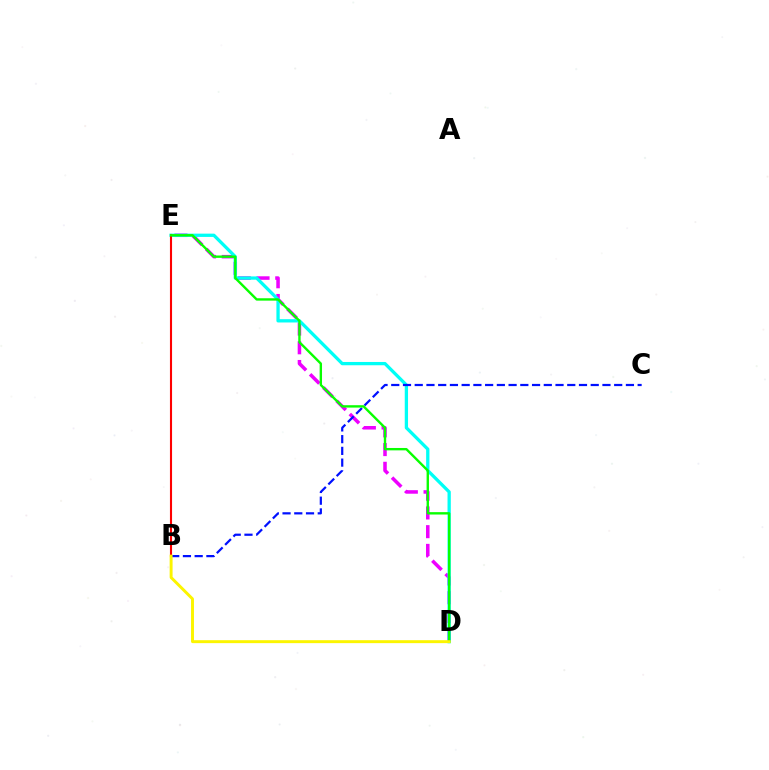{('D', 'E'): [{'color': '#ee00ff', 'line_style': 'dashed', 'thickness': 2.54}, {'color': '#00fff6', 'line_style': 'solid', 'thickness': 2.36}, {'color': '#08ff00', 'line_style': 'solid', 'thickness': 1.71}], ('B', 'E'): [{'color': '#ff0000', 'line_style': 'solid', 'thickness': 1.52}], ('B', 'C'): [{'color': '#0010ff', 'line_style': 'dashed', 'thickness': 1.59}], ('B', 'D'): [{'color': '#fcf500', 'line_style': 'solid', 'thickness': 2.11}]}